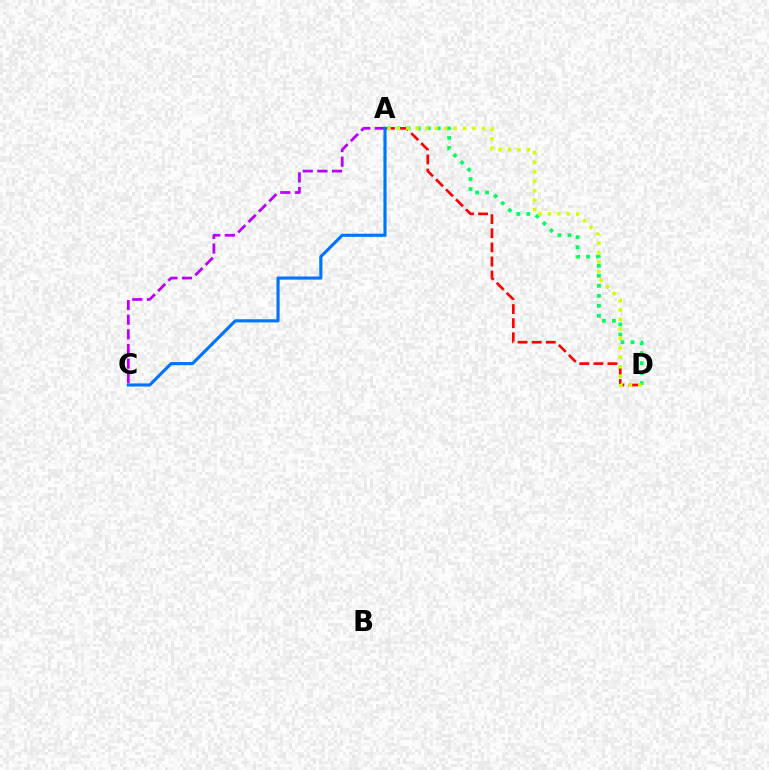{('A', 'D'): [{'color': '#00ff5c', 'line_style': 'dotted', 'thickness': 2.72}, {'color': '#ff0000', 'line_style': 'dashed', 'thickness': 1.92}, {'color': '#d1ff00', 'line_style': 'dotted', 'thickness': 2.57}], ('A', 'C'): [{'color': '#b900ff', 'line_style': 'dashed', 'thickness': 1.99}, {'color': '#0074ff', 'line_style': 'solid', 'thickness': 2.25}]}